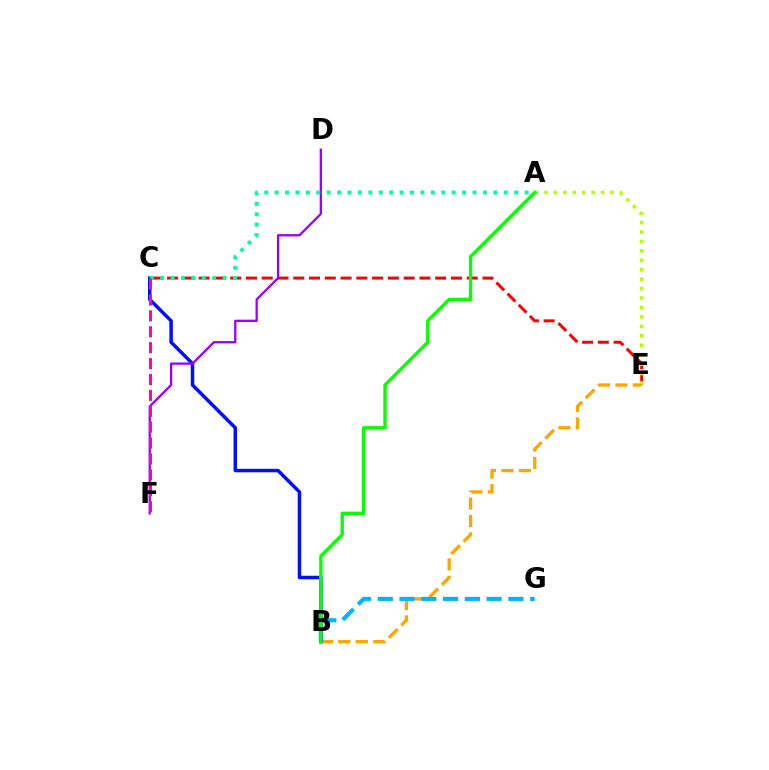{('B', 'E'): [{'color': '#ffa500', 'line_style': 'dashed', 'thickness': 2.37}], ('B', 'G'): [{'color': '#00b5ff', 'line_style': 'dashed', 'thickness': 2.96}], ('B', 'C'): [{'color': '#0010ff', 'line_style': 'solid', 'thickness': 2.51}], ('C', 'E'): [{'color': '#ff0000', 'line_style': 'dashed', 'thickness': 2.14}], ('A', 'E'): [{'color': '#b3ff00', 'line_style': 'dotted', 'thickness': 2.56}], ('D', 'F'): [{'color': '#9b00ff', 'line_style': 'solid', 'thickness': 1.66}], ('A', 'C'): [{'color': '#00ff9d', 'line_style': 'dotted', 'thickness': 2.83}], ('A', 'B'): [{'color': '#08ff00', 'line_style': 'solid', 'thickness': 2.42}], ('C', 'F'): [{'color': '#ff00bd', 'line_style': 'dashed', 'thickness': 2.16}]}